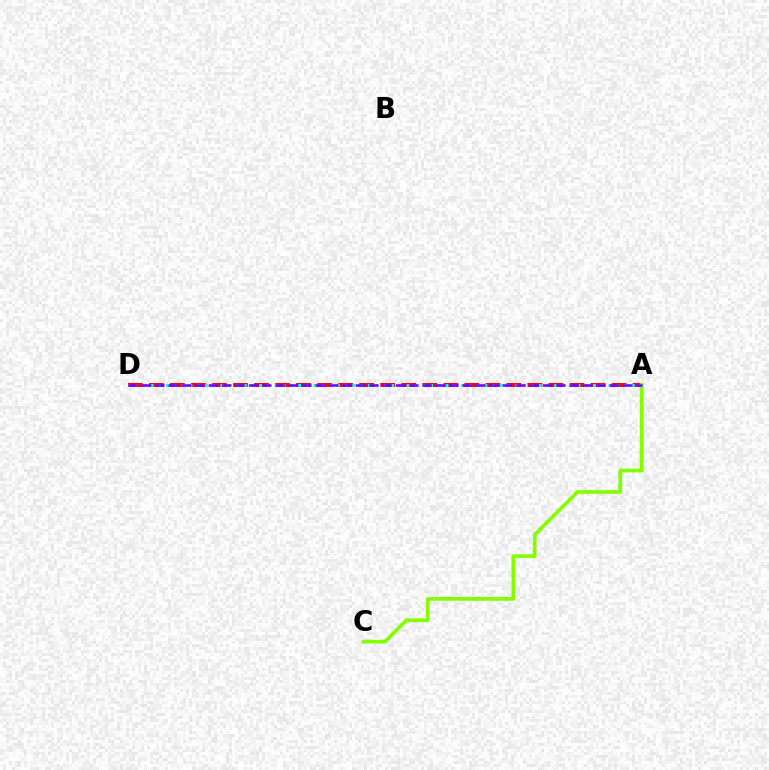{('A', 'D'): [{'color': '#ff0000', 'line_style': 'dashed', 'thickness': 2.86}, {'color': '#00fff6', 'line_style': 'dotted', 'thickness': 2.11}, {'color': '#7200ff', 'line_style': 'dashed', 'thickness': 1.82}], ('A', 'C'): [{'color': '#84ff00', 'line_style': 'solid', 'thickness': 2.68}]}